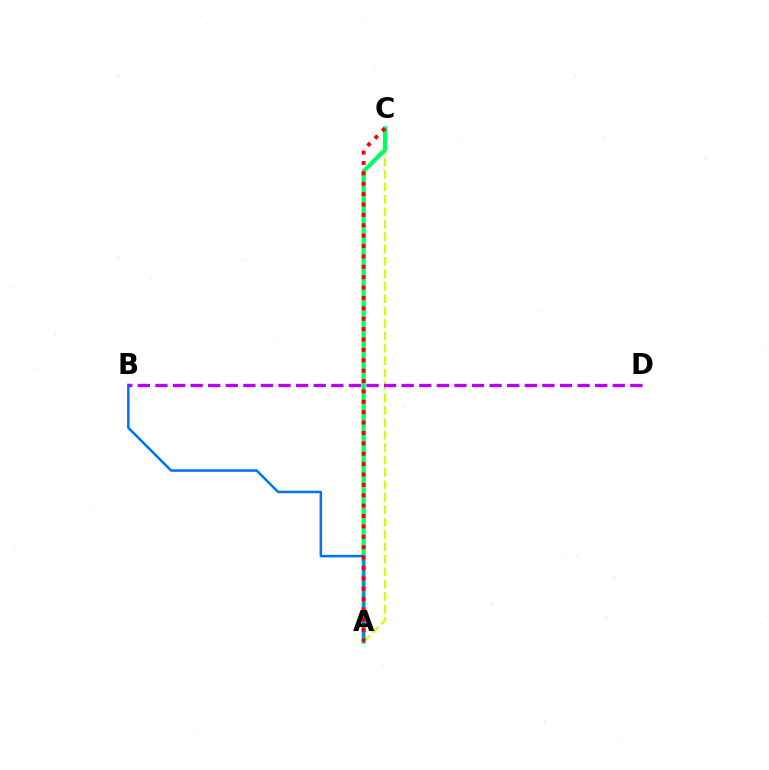{('A', 'C'): [{'color': '#d1ff00', 'line_style': 'dashed', 'thickness': 1.69}, {'color': '#00ff5c', 'line_style': 'solid', 'thickness': 2.98}, {'color': '#ff0000', 'line_style': 'dotted', 'thickness': 2.82}], ('A', 'B'): [{'color': '#0074ff', 'line_style': 'solid', 'thickness': 1.82}], ('B', 'D'): [{'color': '#b900ff', 'line_style': 'dashed', 'thickness': 2.39}]}